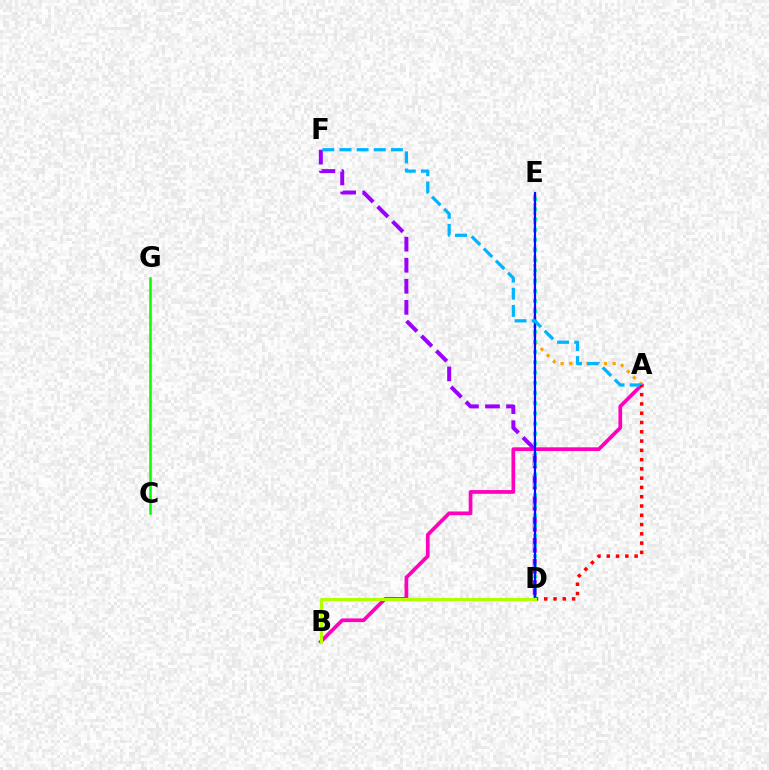{('A', 'B'): [{'color': '#ff00bd', 'line_style': 'solid', 'thickness': 2.67}], ('D', 'F'): [{'color': '#9b00ff', 'line_style': 'dashed', 'thickness': 2.86}], ('C', 'G'): [{'color': '#08ff00', 'line_style': 'solid', 'thickness': 1.85}], ('A', 'E'): [{'color': '#ffa500', 'line_style': 'dotted', 'thickness': 2.36}], ('D', 'E'): [{'color': '#00ff9d', 'line_style': 'dotted', 'thickness': 2.77}, {'color': '#0010ff', 'line_style': 'solid', 'thickness': 1.59}], ('A', 'F'): [{'color': '#00b5ff', 'line_style': 'dashed', 'thickness': 2.33}], ('A', 'D'): [{'color': '#ff0000', 'line_style': 'dotted', 'thickness': 2.52}], ('B', 'D'): [{'color': '#b3ff00', 'line_style': 'solid', 'thickness': 2.25}]}